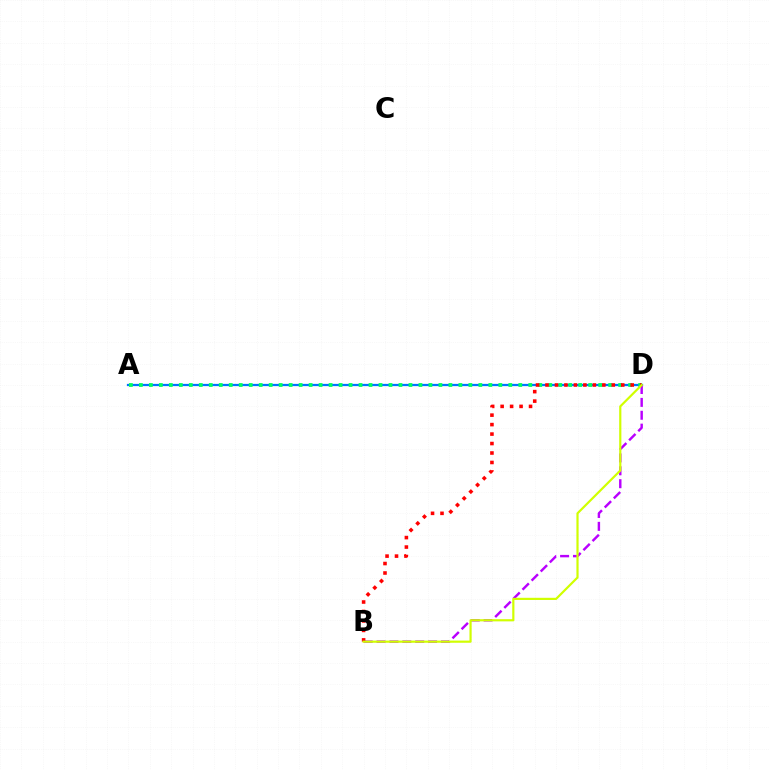{('A', 'D'): [{'color': '#0074ff', 'line_style': 'solid', 'thickness': 1.62}, {'color': '#00ff5c', 'line_style': 'dotted', 'thickness': 2.71}], ('B', 'D'): [{'color': '#b900ff', 'line_style': 'dashed', 'thickness': 1.75}, {'color': '#ff0000', 'line_style': 'dotted', 'thickness': 2.57}, {'color': '#d1ff00', 'line_style': 'solid', 'thickness': 1.58}]}